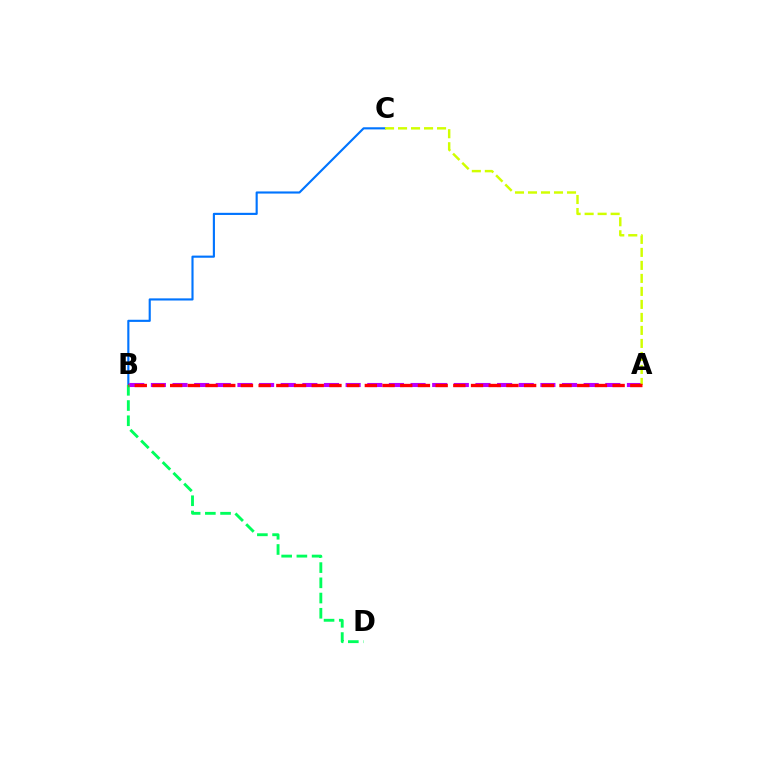{('B', 'C'): [{'color': '#0074ff', 'line_style': 'solid', 'thickness': 1.54}], ('A', 'B'): [{'color': '#b900ff', 'line_style': 'dashed', 'thickness': 2.94}, {'color': '#ff0000', 'line_style': 'dashed', 'thickness': 2.4}], ('B', 'D'): [{'color': '#00ff5c', 'line_style': 'dashed', 'thickness': 2.07}], ('A', 'C'): [{'color': '#d1ff00', 'line_style': 'dashed', 'thickness': 1.77}]}